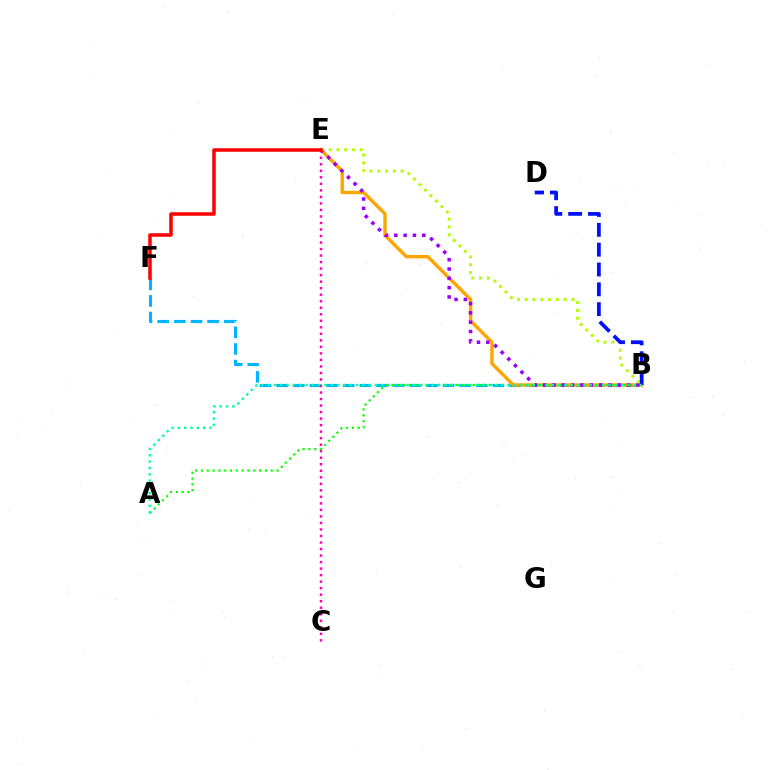{('B', 'F'): [{'color': '#00b5ff', 'line_style': 'dashed', 'thickness': 2.26}], ('C', 'E'): [{'color': '#ff00bd', 'line_style': 'dotted', 'thickness': 1.77}], ('B', 'E'): [{'color': '#ffa500', 'line_style': 'solid', 'thickness': 2.45}, {'color': '#9b00ff', 'line_style': 'dotted', 'thickness': 2.53}, {'color': '#b3ff00', 'line_style': 'dotted', 'thickness': 2.11}], ('A', 'B'): [{'color': '#08ff00', 'line_style': 'dotted', 'thickness': 1.58}, {'color': '#00ff9d', 'line_style': 'dotted', 'thickness': 1.72}], ('B', 'D'): [{'color': '#0010ff', 'line_style': 'dashed', 'thickness': 2.69}], ('E', 'F'): [{'color': '#ff0000', 'line_style': 'solid', 'thickness': 2.53}]}